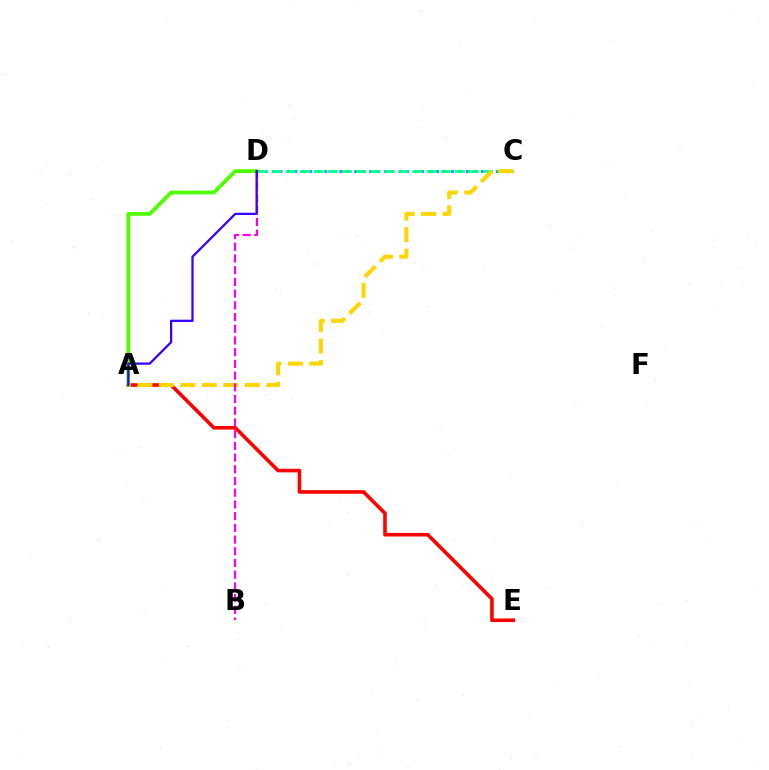{('A', 'E'): [{'color': '#ff0000', 'line_style': 'solid', 'thickness': 2.59}], ('C', 'D'): [{'color': '#009eff', 'line_style': 'dotted', 'thickness': 2.02}, {'color': '#00ff86', 'line_style': 'dashed', 'thickness': 1.92}], ('A', 'C'): [{'color': '#ffd500', 'line_style': 'dashed', 'thickness': 2.92}], ('A', 'D'): [{'color': '#4fff00', 'line_style': 'solid', 'thickness': 2.72}, {'color': '#3700ff', 'line_style': 'solid', 'thickness': 1.63}], ('B', 'D'): [{'color': '#ff00ed', 'line_style': 'dashed', 'thickness': 1.59}]}